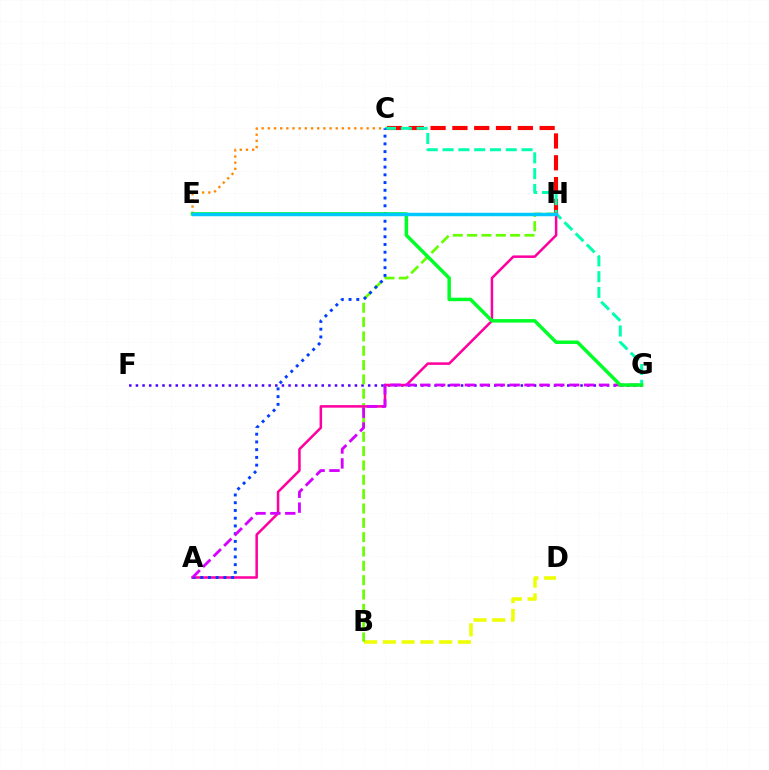{('F', 'G'): [{'color': '#4f00ff', 'line_style': 'dotted', 'thickness': 1.8}], ('C', 'H'): [{'color': '#ff0000', 'line_style': 'dashed', 'thickness': 2.96}], ('C', 'G'): [{'color': '#00ffaf', 'line_style': 'dashed', 'thickness': 2.15}], ('B', 'D'): [{'color': '#eeff00', 'line_style': 'dashed', 'thickness': 2.55}], ('B', 'H'): [{'color': '#66ff00', 'line_style': 'dashed', 'thickness': 1.95}], ('A', 'H'): [{'color': '#ff00a0', 'line_style': 'solid', 'thickness': 1.82}], ('A', 'C'): [{'color': '#003fff', 'line_style': 'dotted', 'thickness': 2.1}], ('A', 'G'): [{'color': '#d600ff', 'line_style': 'dashed', 'thickness': 2.02}], ('C', 'E'): [{'color': '#ff8800', 'line_style': 'dotted', 'thickness': 1.68}], ('E', 'G'): [{'color': '#00ff27', 'line_style': 'solid', 'thickness': 2.51}], ('E', 'H'): [{'color': '#00c7ff', 'line_style': 'solid', 'thickness': 2.49}]}